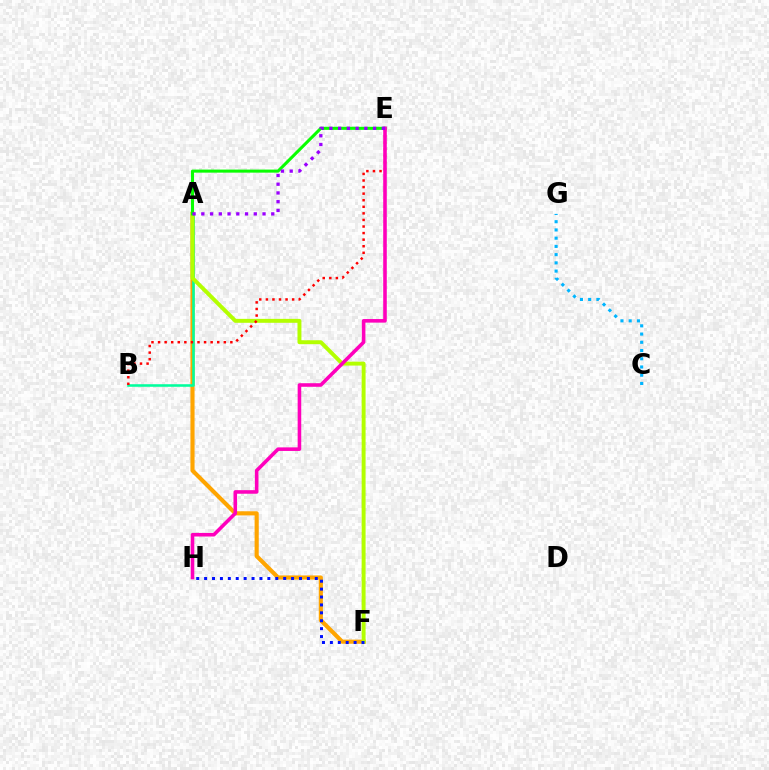{('A', 'F'): [{'color': '#ffa500', 'line_style': 'solid', 'thickness': 2.97}, {'color': '#b3ff00', 'line_style': 'solid', 'thickness': 2.83}], ('A', 'B'): [{'color': '#00ff9d', 'line_style': 'solid', 'thickness': 1.84}], ('A', 'E'): [{'color': '#08ff00', 'line_style': 'solid', 'thickness': 2.2}, {'color': '#9b00ff', 'line_style': 'dotted', 'thickness': 2.38}], ('C', 'G'): [{'color': '#00b5ff', 'line_style': 'dotted', 'thickness': 2.24}], ('F', 'H'): [{'color': '#0010ff', 'line_style': 'dotted', 'thickness': 2.15}], ('B', 'E'): [{'color': '#ff0000', 'line_style': 'dotted', 'thickness': 1.79}], ('E', 'H'): [{'color': '#ff00bd', 'line_style': 'solid', 'thickness': 2.58}]}